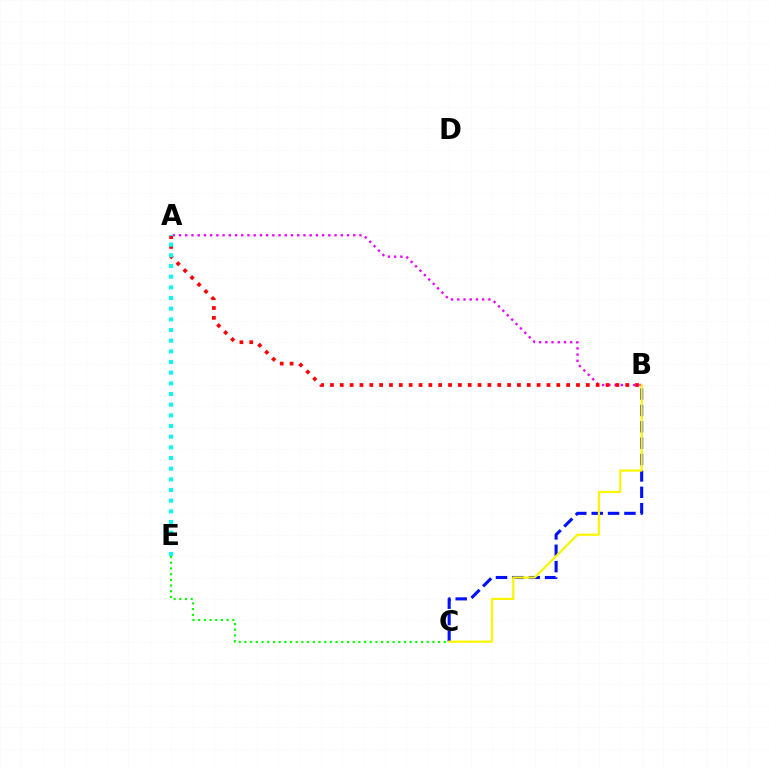{('B', 'C'): [{'color': '#0010ff', 'line_style': 'dashed', 'thickness': 2.22}, {'color': '#fcf500', 'line_style': 'solid', 'thickness': 1.59}], ('C', 'E'): [{'color': '#08ff00', 'line_style': 'dotted', 'thickness': 1.55}], ('A', 'B'): [{'color': '#ee00ff', 'line_style': 'dotted', 'thickness': 1.69}, {'color': '#ff0000', 'line_style': 'dotted', 'thickness': 2.67}], ('A', 'E'): [{'color': '#00fff6', 'line_style': 'dotted', 'thickness': 2.9}]}